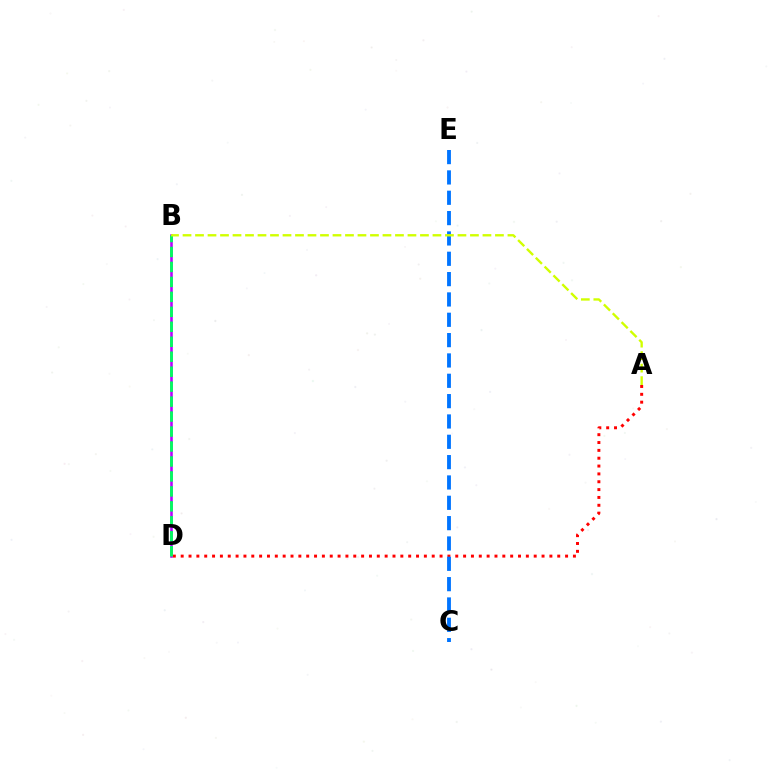{('B', 'D'): [{'color': '#b900ff', 'line_style': 'solid', 'thickness': 1.86}, {'color': '#00ff5c', 'line_style': 'dashed', 'thickness': 2.03}], ('A', 'D'): [{'color': '#ff0000', 'line_style': 'dotted', 'thickness': 2.13}], ('C', 'E'): [{'color': '#0074ff', 'line_style': 'dashed', 'thickness': 2.76}], ('A', 'B'): [{'color': '#d1ff00', 'line_style': 'dashed', 'thickness': 1.7}]}